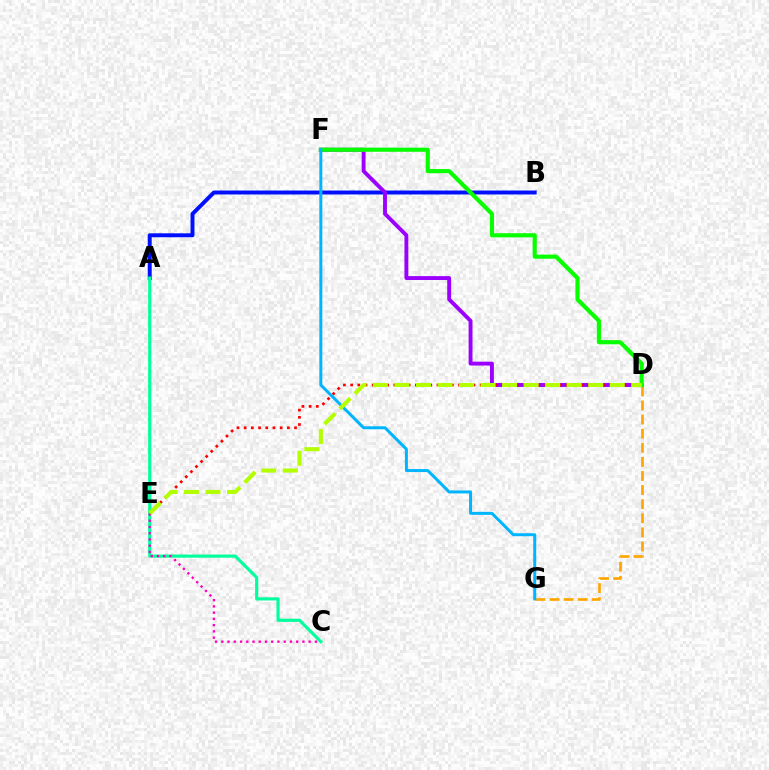{('A', 'B'): [{'color': '#0010ff', 'line_style': 'solid', 'thickness': 2.84}], ('D', 'G'): [{'color': '#ffa500', 'line_style': 'dashed', 'thickness': 1.92}], ('A', 'C'): [{'color': '#00ff9d', 'line_style': 'solid', 'thickness': 2.26}], ('C', 'E'): [{'color': '#ff00bd', 'line_style': 'dotted', 'thickness': 1.7}], ('D', 'F'): [{'color': '#9b00ff', 'line_style': 'solid', 'thickness': 2.8}, {'color': '#08ff00', 'line_style': 'solid', 'thickness': 2.99}], ('D', 'E'): [{'color': '#ff0000', 'line_style': 'dotted', 'thickness': 1.95}, {'color': '#b3ff00', 'line_style': 'dashed', 'thickness': 2.92}], ('F', 'G'): [{'color': '#00b5ff', 'line_style': 'solid', 'thickness': 2.16}]}